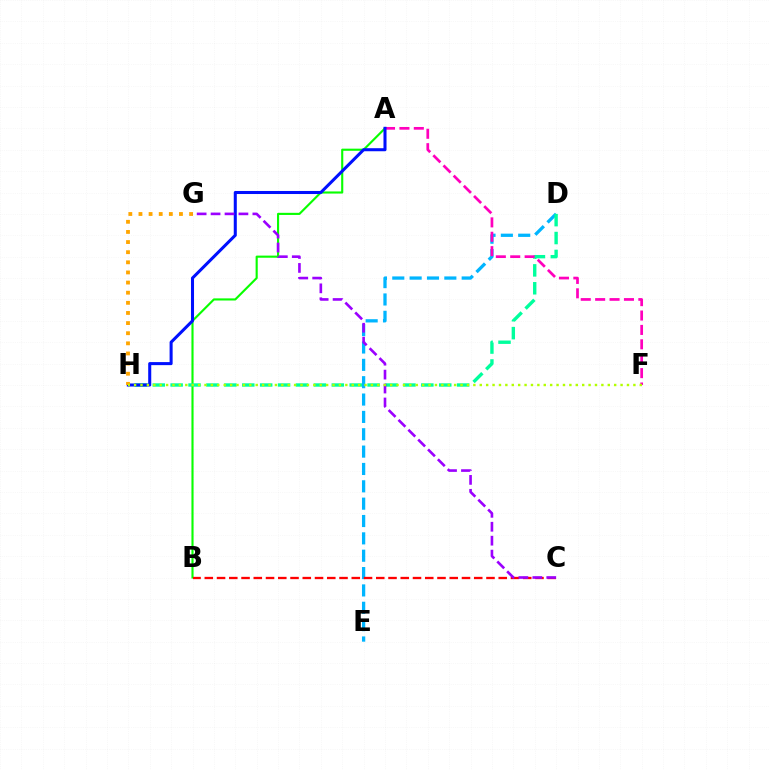{('A', 'B'): [{'color': '#08ff00', 'line_style': 'solid', 'thickness': 1.53}], ('D', 'E'): [{'color': '#00b5ff', 'line_style': 'dashed', 'thickness': 2.36}], ('D', 'H'): [{'color': '#00ff9d', 'line_style': 'dashed', 'thickness': 2.43}], ('A', 'F'): [{'color': '#ff00bd', 'line_style': 'dashed', 'thickness': 1.96}], ('A', 'H'): [{'color': '#0010ff', 'line_style': 'solid', 'thickness': 2.19}], ('G', 'H'): [{'color': '#ffa500', 'line_style': 'dotted', 'thickness': 2.75}], ('B', 'C'): [{'color': '#ff0000', 'line_style': 'dashed', 'thickness': 1.66}], ('C', 'G'): [{'color': '#9b00ff', 'line_style': 'dashed', 'thickness': 1.89}], ('F', 'H'): [{'color': '#b3ff00', 'line_style': 'dotted', 'thickness': 1.74}]}